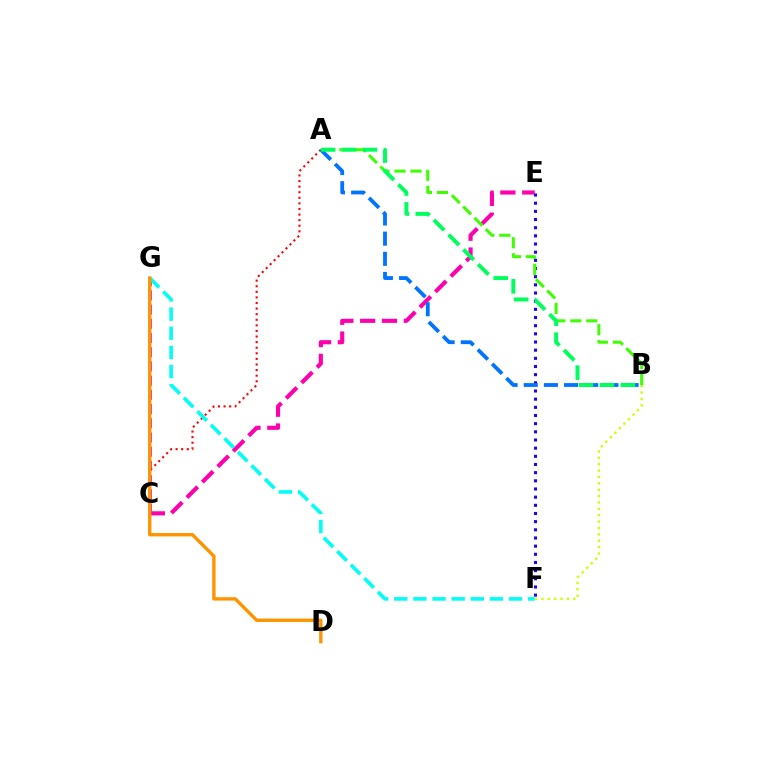{('C', 'E'): [{'color': '#ff00ac', 'line_style': 'dashed', 'thickness': 2.97}], ('C', 'G'): [{'color': '#b900ff', 'line_style': 'dashed', 'thickness': 1.93}], ('E', 'F'): [{'color': '#2500ff', 'line_style': 'dotted', 'thickness': 2.22}], ('B', 'F'): [{'color': '#d1ff00', 'line_style': 'dotted', 'thickness': 1.73}], ('A', 'B'): [{'color': '#3dff00', 'line_style': 'dashed', 'thickness': 2.17}, {'color': '#0074ff', 'line_style': 'dashed', 'thickness': 2.74}, {'color': '#00ff5c', 'line_style': 'dashed', 'thickness': 2.84}], ('A', 'C'): [{'color': '#ff0000', 'line_style': 'dotted', 'thickness': 1.52}], ('F', 'G'): [{'color': '#00fff6', 'line_style': 'dashed', 'thickness': 2.6}], ('D', 'G'): [{'color': '#ff9400', 'line_style': 'solid', 'thickness': 2.43}]}